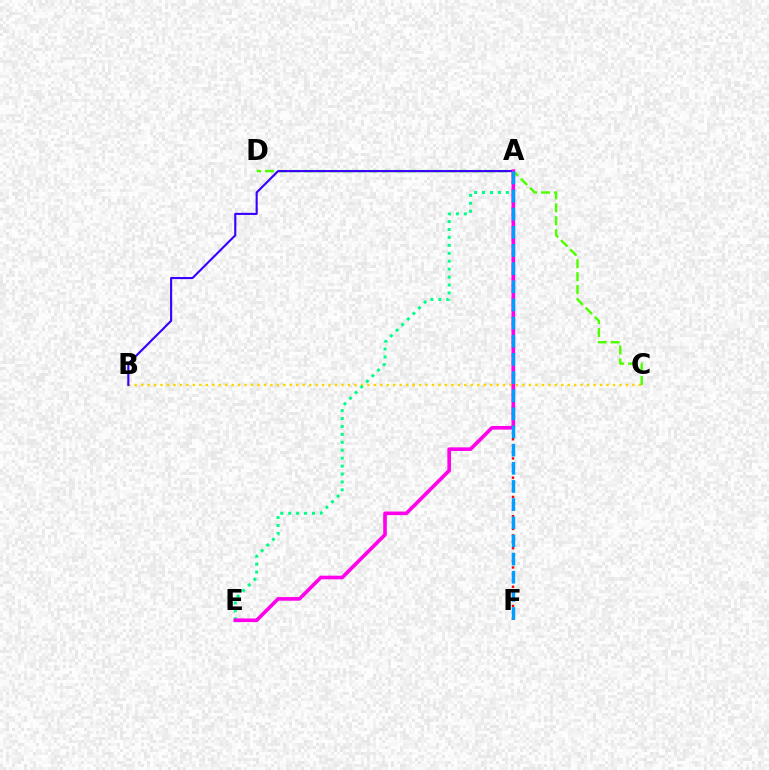{('B', 'C'): [{'color': '#ffd500', 'line_style': 'dotted', 'thickness': 1.76}], ('C', 'D'): [{'color': '#4fff00', 'line_style': 'dashed', 'thickness': 1.76}], ('A', 'B'): [{'color': '#3700ff', 'line_style': 'solid', 'thickness': 1.52}], ('A', 'F'): [{'color': '#ff0000', 'line_style': 'dotted', 'thickness': 1.74}, {'color': '#009eff', 'line_style': 'dashed', 'thickness': 2.47}], ('A', 'E'): [{'color': '#00ff86', 'line_style': 'dotted', 'thickness': 2.15}, {'color': '#ff00ed', 'line_style': 'solid', 'thickness': 2.61}]}